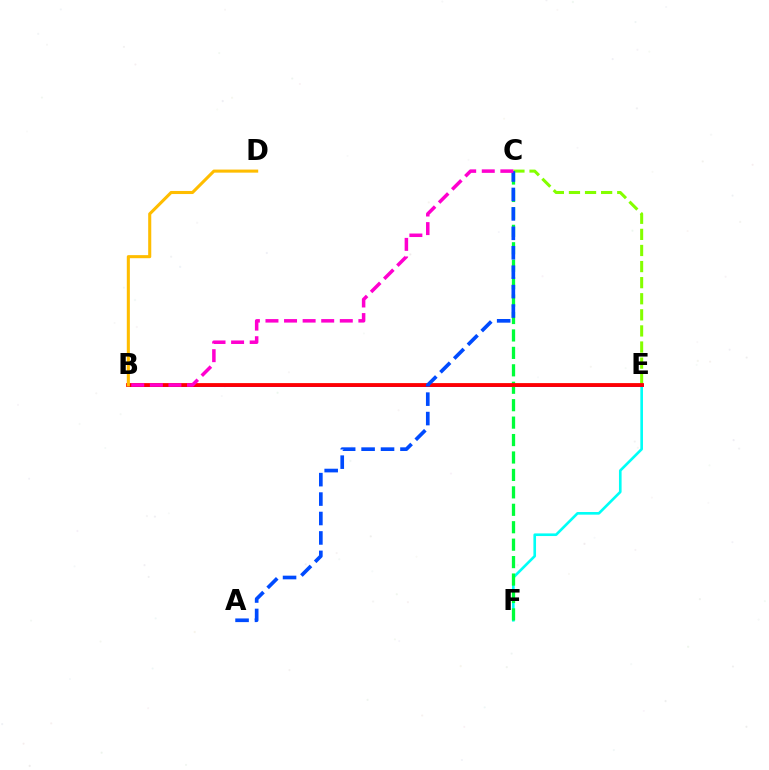{('E', 'F'): [{'color': '#00fff6', 'line_style': 'solid', 'thickness': 1.9}], ('C', 'E'): [{'color': '#84ff00', 'line_style': 'dashed', 'thickness': 2.19}], ('B', 'E'): [{'color': '#7200ff', 'line_style': 'solid', 'thickness': 2.12}, {'color': '#ff0000', 'line_style': 'solid', 'thickness': 2.73}], ('C', 'F'): [{'color': '#00ff39', 'line_style': 'dashed', 'thickness': 2.37}], ('A', 'C'): [{'color': '#004bff', 'line_style': 'dashed', 'thickness': 2.64}], ('B', 'C'): [{'color': '#ff00cf', 'line_style': 'dashed', 'thickness': 2.52}], ('B', 'D'): [{'color': '#ffbd00', 'line_style': 'solid', 'thickness': 2.21}]}